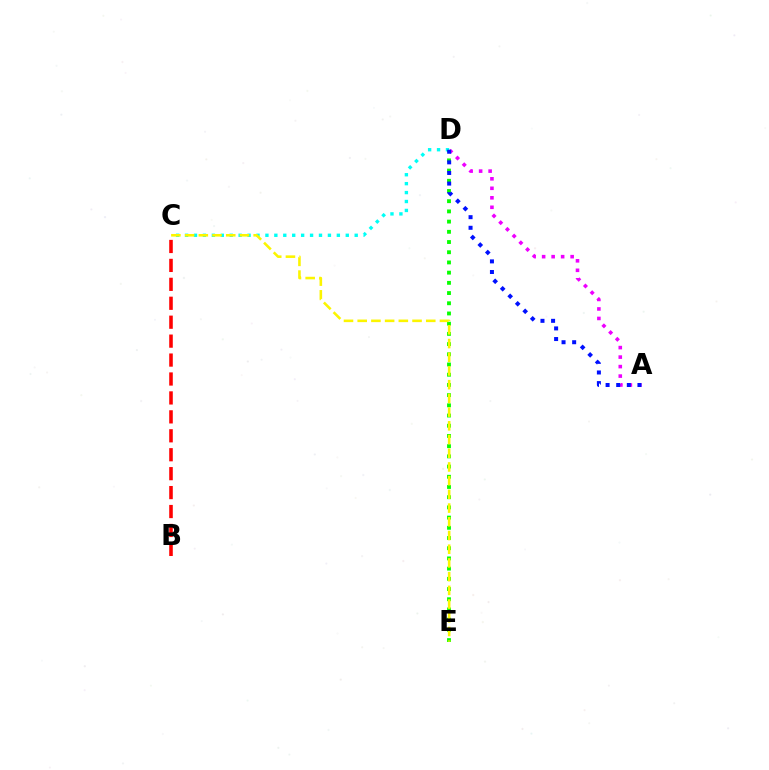{('C', 'D'): [{'color': '#00fff6', 'line_style': 'dotted', 'thickness': 2.43}], ('D', 'E'): [{'color': '#08ff00', 'line_style': 'dotted', 'thickness': 2.77}], ('C', 'E'): [{'color': '#fcf500', 'line_style': 'dashed', 'thickness': 1.86}], ('A', 'D'): [{'color': '#ee00ff', 'line_style': 'dotted', 'thickness': 2.58}, {'color': '#0010ff', 'line_style': 'dotted', 'thickness': 2.88}], ('B', 'C'): [{'color': '#ff0000', 'line_style': 'dashed', 'thickness': 2.57}]}